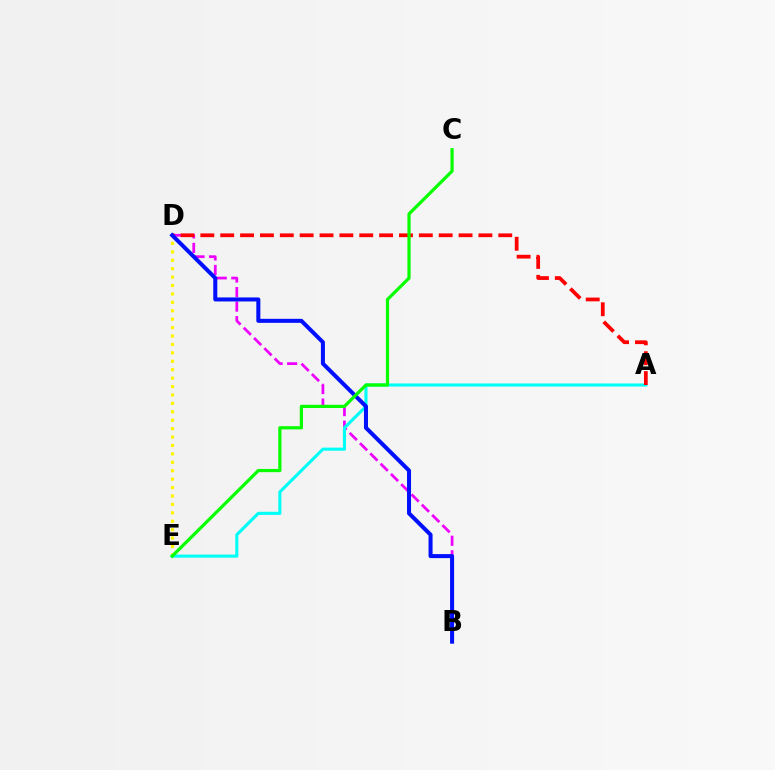{('B', 'D'): [{'color': '#ee00ff', 'line_style': 'dashed', 'thickness': 1.97}, {'color': '#0010ff', 'line_style': 'solid', 'thickness': 2.9}], ('D', 'E'): [{'color': '#fcf500', 'line_style': 'dotted', 'thickness': 2.29}], ('A', 'E'): [{'color': '#00fff6', 'line_style': 'solid', 'thickness': 2.22}], ('A', 'D'): [{'color': '#ff0000', 'line_style': 'dashed', 'thickness': 2.7}], ('C', 'E'): [{'color': '#08ff00', 'line_style': 'solid', 'thickness': 2.32}]}